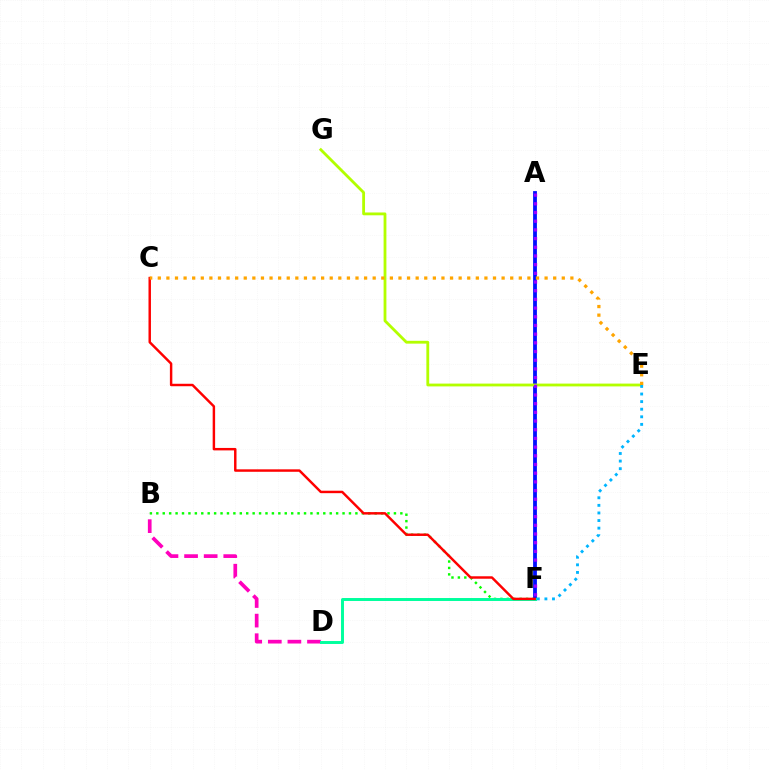{('B', 'F'): [{'color': '#08ff00', 'line_style': 'dotted', 'thickness': 1.74}], ('B', 'D'): [{'color': '#ff00bd', 'line_style': 'dashed', 'thickness': 2.66}], ('A', 'F'): [{'color': '#0010ff', 'line_style': 'solid', 'thickness': 2.73}, {'color': '#9b00ff', 'line_style': 'dotted', 'thickness': 2.36}], ('D', 'F'): [{'color': '#00ff9d', 'line_style': 'solid', 'thickness': 2.13}], ('E', 'G'): [{'color': '#b3ff00', 'line_style': 'solid', 'thickness': 2.03}], ('E', 'F'): [{'color': '#00b5ff', 'line_style': 'dotted', 'thickness': 2.06}], ('C', 'F'): [{'color': '#ff0000', 'line_style': 'solid', 'thickness': 1.77}], ('C', 'E'): [{'color': '#ffa500', 'line_style': 'dotted', 'thickness': 2.34}]}